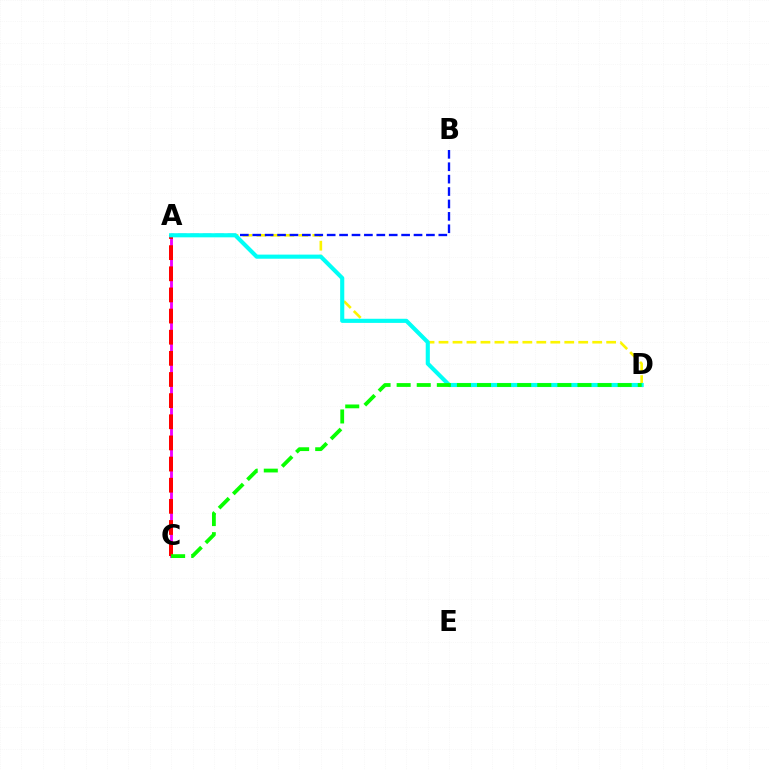{('A', 'D'): [{'color': '#fcf500', 'line_style': 'dashed', 'thickness': 1.9}, {'color': '#00fff6', 'line_style': 'solid', 'thickness': 2.96}], ('A', 'C'): [{'color': '#ee00ff', 'line_style': 'solid', 'thickness': 2.05}, {'color': '#ff0000', 'line_style': 'dashed', 'thickness': 2.87}], ('A', 'B'): [{'color': '#0010ff', 'line_style': 'dashed', 'thickness': 1.69}], ('C', 'D'): [{'color': '#08ff00', 'line_style': 'dashed', 'thickness': 2.73}]}